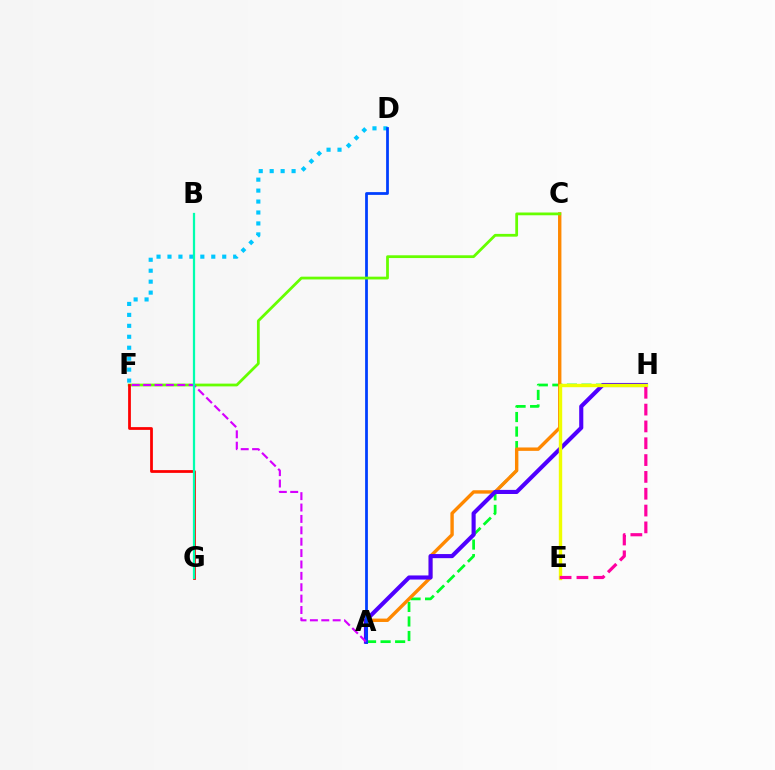{('D', 'F'): [{'color': '#00c7ff', 'line_style': 'dotted', 'thickness': 2.97}], ('A', 'H'): [{'color': '#00ff27', 'line_style': 'dashed', 'thickness': 1.98}, {'color': '#4f00ff', 'line_style': 'solid', 'thickness': 2.96}], ('A', 'C'): [{'color': '#ff8800', 'line_style': 'solid', 'thickness': 2.44}], ('A', 'D'): [{'color': '#003fff', 'line_style': 'solid', 'thickness': 1.99}], ('C', 'F'): [{'color': '#66ff00', 'line_style': 'solid', 'thickness': 2.0}], ('A', 'F'): [{'color': '#d600ff', 'line_style': 'dashed', 'thickness': 1.55}], ('F', 'G'): [{'color': '#ff0000', 'line_style': 'solid', 'thickness': 1.99}], ('E', 'H'): [{'color': '#eeff00', 'line_style': 'solid', 'thickness': 2.44}, {'color': '#ff00a0', 'line_style': 'dashed', 'thickness': 2.29}], ('B', 'G'): [{'color': '#00ffaf', 'line_style': 'solid', 'thickness': 1.62}]}